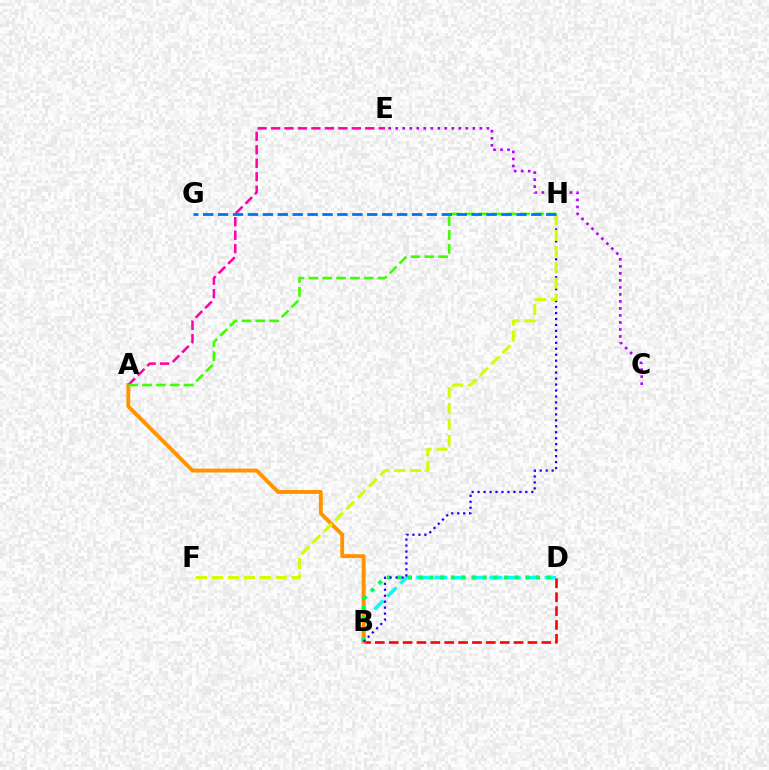{('B', 'D'): [{'color': '#00fff6', 'line_style': 'dashed', 'thickness': 2.49}, {'color': '#ff0000', 'line_style': 'dashed', 'thickness': 1.88}, {'color': '#00ff5c', 'line_style': 'dotted', 'thickness': 2.9}], ('A', 'B'): [{'color': '#ff9400', 'line_style': 'solid', 'thickness': 2.8}], ('A', 'E'): [{'color': '#ff00ac', 'line_style': 'dashed', 'thickness': 1.83}], ('B', 'H'): [{'color': '#2500ff', 'line_style': 'dotted', 'thickness': 1.62}], ('A', 'H'): [{'color': '#3dff00', 'line_style': 'dashed', 'thickness': 1.88}], ('F', 'H'): [{'color': '#d1ff00', 'line_style': 'dashed', 'thickness': 2.16}], ('C', 'E'): [{'color': '#b900ff', 'line_style': 'dotted', 'thickness': 1.9}], ('G', 'H'): [{'color': '#0074ff', 'line_style': 'dashed', 'thickness': 2.03}]}